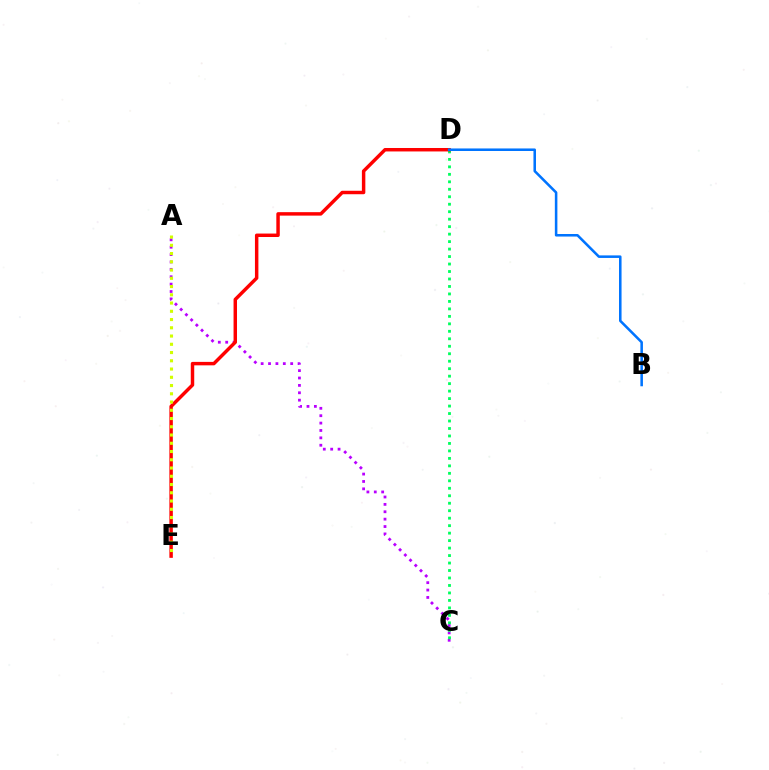{('A', 'C'): [{'color': '#b900ff', 'line_style': 'dotted', 'thickness': 2.01}], ('C', 'D'): [{'color': '#00ff5c', 'line_style': 'dotted', 'thickness': 2.03}], ('D', 'E'): [{'color': '#ff0000', 'line_style': 'solid', 'thickness': 2.49}], ('A', 'E'): [{'color': '#d1ff00', 'line_style': 'dotted', 'thickness': 2.24}], ('B', 'D'): [{'color': '#0074ff', 'line_style': 'solid', 'thickness': 1.84}]}